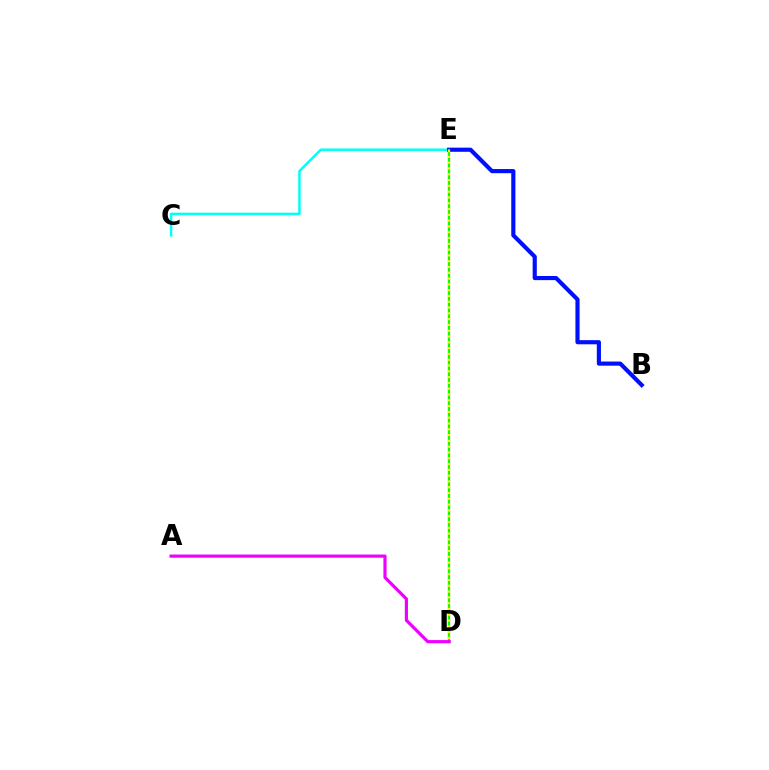{('C', 'E'): [{'color': '#00fff6', 'line_style': 'solid', 'thickness': 1.78}], ('B', 'E'): [{'color': '#0010ff', 'line_style': 'solid', 'thickness': 2.99}], ('D', 'E'): [{'color': '#ff0000', 'line_style': 'solid', 'thickness': 1.53}, {'color': '#08ff00', 'line_style': 'solid', 'thickness': 1.53}, {'color': '#fcf500', 'line_style': 'dotted', 'thickness': 1.57}], ('A', 'D'): [{'color': '#ee00ff', 'line_style': 'solid', 'thickness': 2.29}]}